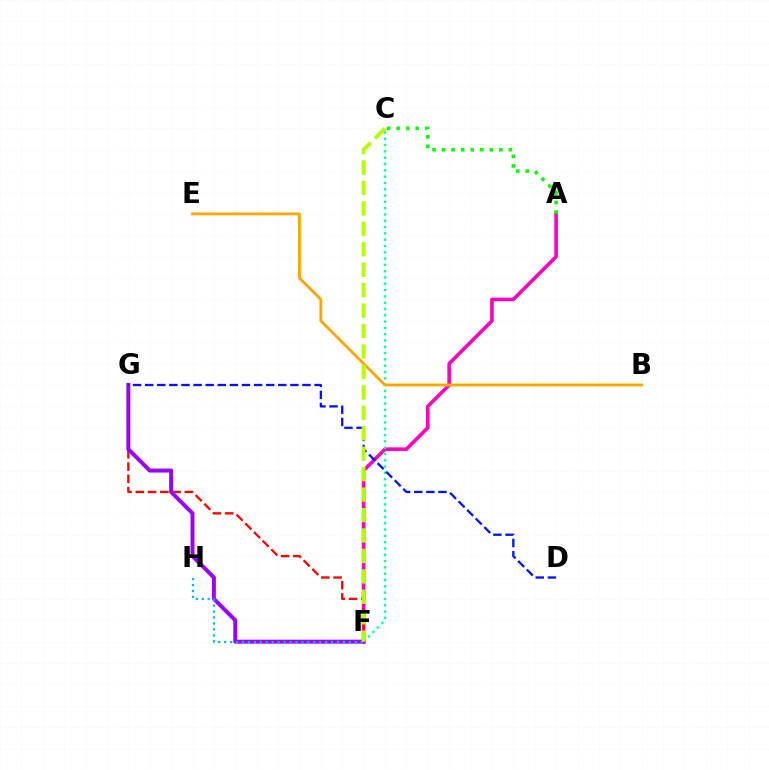{('A', 'F'): [{'color': '#ff00bd', 'line_style': 'solid', 'thickness': 2.6}], ('A', 'C'): [{'color': '#08ff00', 'line_style': 'dotted', 'thickness': 2.6}], ('F', 'G'): [{'color': '#ff0000', 'line_style': 'dashed', 'thickness': 1.67}, {'color': '#9b00ff', 'line_style': 'solid', 'thickness': 2.85}], ('C', 'F'): [{'color': '#00ff9d', 'line_style': 'dotted', 'thickness': 1.71}, {'color': '#b3ff00', 'line_style': 'dashed', 'thickness': 2.78}], ('B', 'E'): [{'color': '#ffa500', 'line_style': 'solid', 'thickness': 2.05}], ('D', 'G'): [{'color': '#0010ff', 'line_style': 'dashed', 'thickness': 1.64}], ('F', 'H'): [{'color': '#00b5ff', 'line_style': 'dotted', 'thickness': 1.61}]}